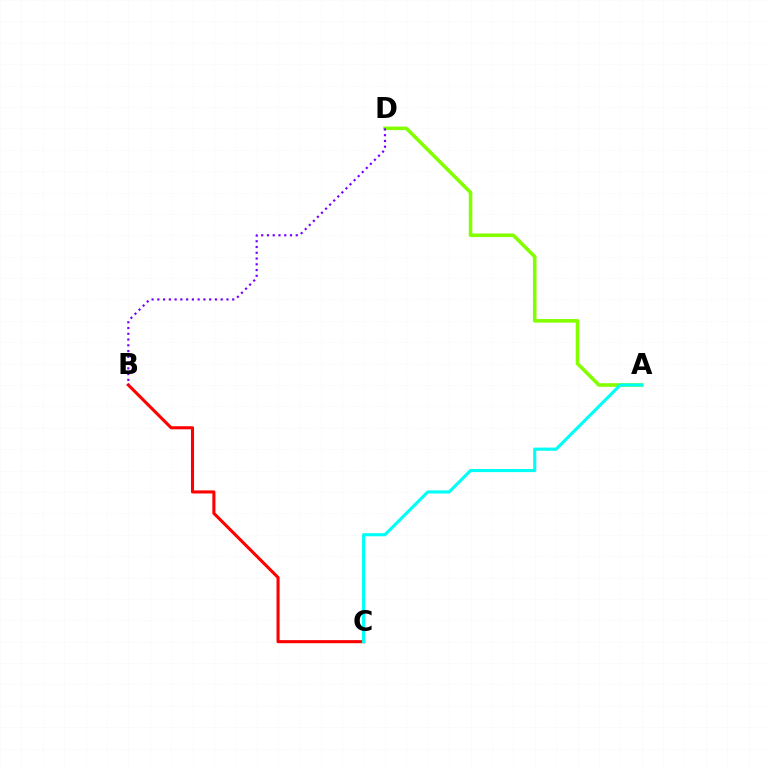{('B', 'C'): [{'color': '#ff0000', 'line_style': 'solid', 'thickness': 2.22}], ('A', 'D'): [{'color': '#84ff00', 'line_style': 'solid', 'thickness': 2.58}], ('A', 'C'): [{'color': '#00fff6', 'line_style': 'solid', 'thickness': 2.25}], ('B', 'D'): [{'color': '#7200ff', 'line_style': 'dotted', 'thickness': 1.56}]}